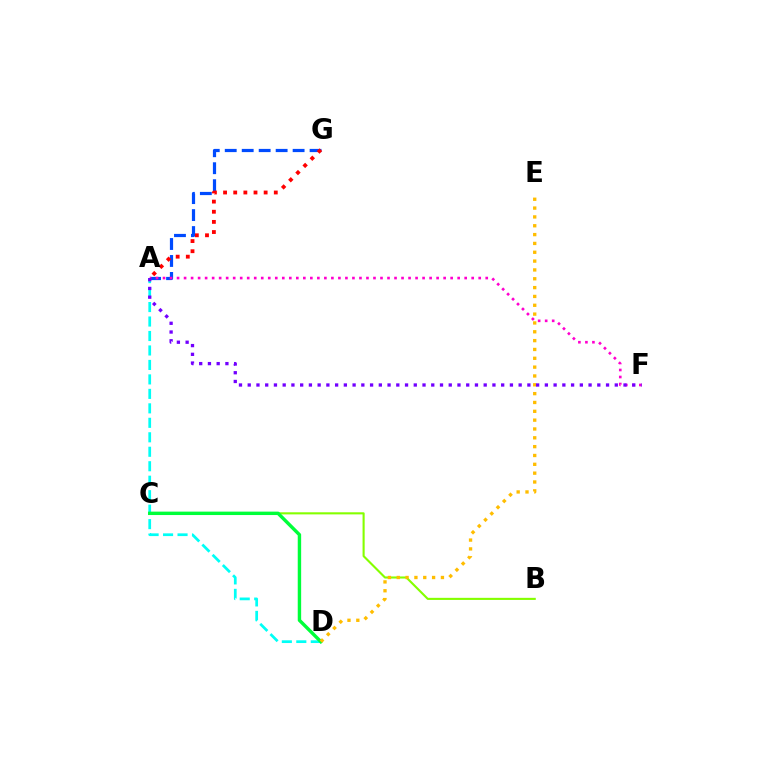{('B', 'C'): [{'color': '#84ff00', 'line_style': 'solid', 'thickness': 1.52}], ('A', 'D'): [{'color': '#00fff6', 'line_style': 'dashed', 'thickness': 1.97}], ('A', 'G'): [{'color': '#004bff', 'line_style': 'dashed', 'thickness': 2.31}, {'color': '#ff0000', 'line_style': 'dotted', 'thickness': 2.76}], ('C', 'D'): [{'color': '#00ff39', 'line_style': 'solid', 'thickness': 2.46}], ('A', 'F'): [{'color': '#ff00cf', 'line_style': 'dotted', 'thickness': 1.91}, {'color': '#7200ff', 'line_style': 'dotted', 'thickness': 2.37}], ('D', 'E'): [{'color': '#ffbd00', 'line_style': 'dotted', 'thickness': 2.4}]}